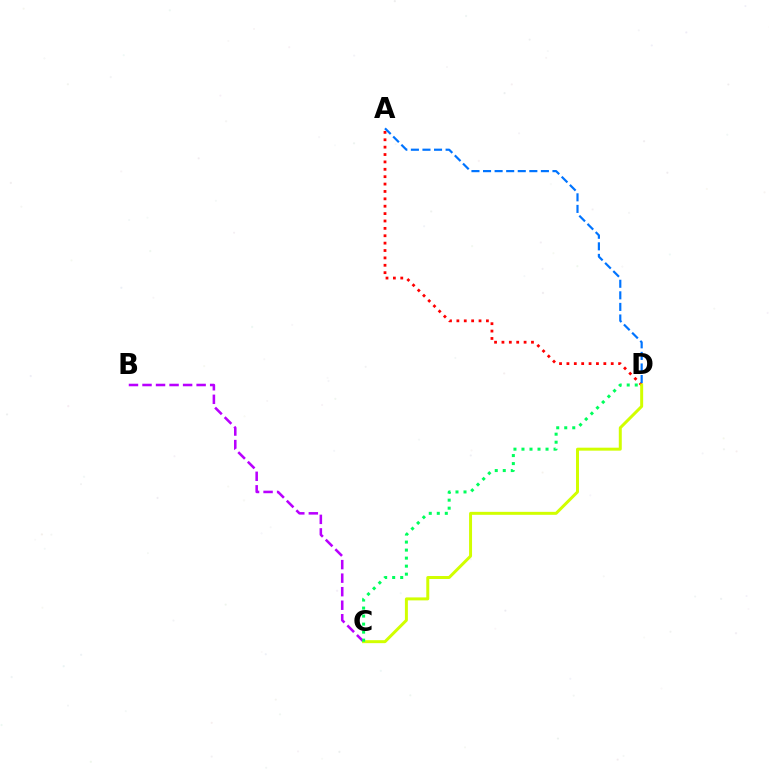{('A', 'D'): [{'color': '#ff0000', 'line_style': 'dotted', 'thickness': 2.01}, {'color': '#0074ff', 'line_style': 'dashed', 'thickness': 1.57}], ('B', 'C'): [{'color': '#b900ff', 'line_style': 'dashed', 'thickness': 1.84}], ('C', 'D'): [{'color': '#d1ff00', 'line_style': 'solid', 'thickness': 2.14}, {'color': '#00ff5c', 'line_style': 'dotted', 'thickness': 2.18}]}